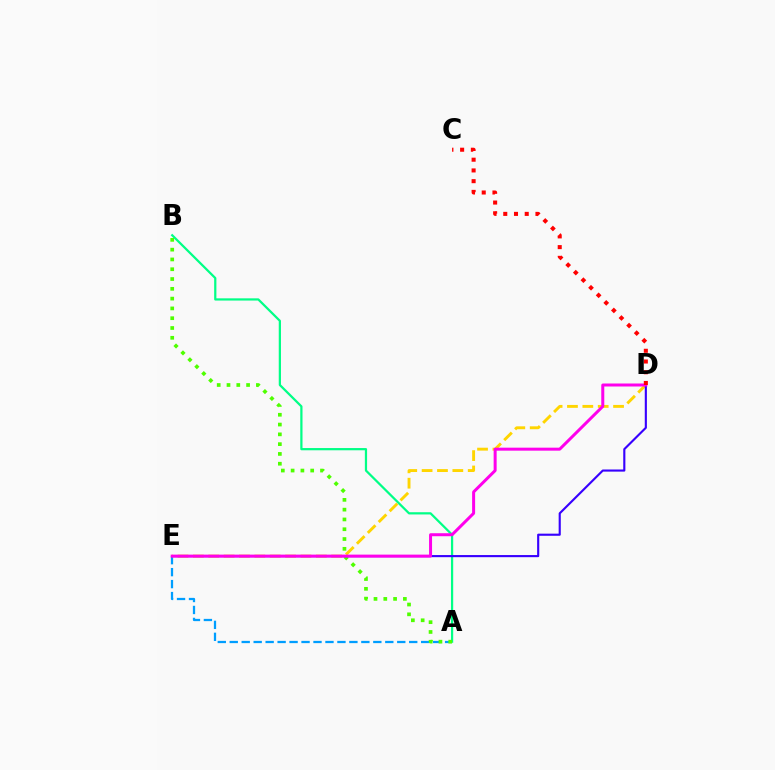{('A', 'E'): [{'color': '#009eff', 'line_style': 'dashed', 'thickness': 1.63}], ('A', 'B'): [{'color': '#00ff86', 'line_style': 'solid', 'thickness': 1.6}, {'color': '#4fff00', 'line_style': 'dotted', 'thickness': 2.66}], ('D', 'E'): [{'color': '#ffd500', 'line_style': 'dashed', 'thickness': 2.09}, {'color': '#3700ff', 'line_style': 'solid', 'thickness': 1.53}, {'color': '#ff00ed', 'line_style': 'solid', 'thickness': 2.16}], ('C', 'D'): [{'color': '#ff0000', 'line_style': 'dotted', 'thickness': 2.92}]}